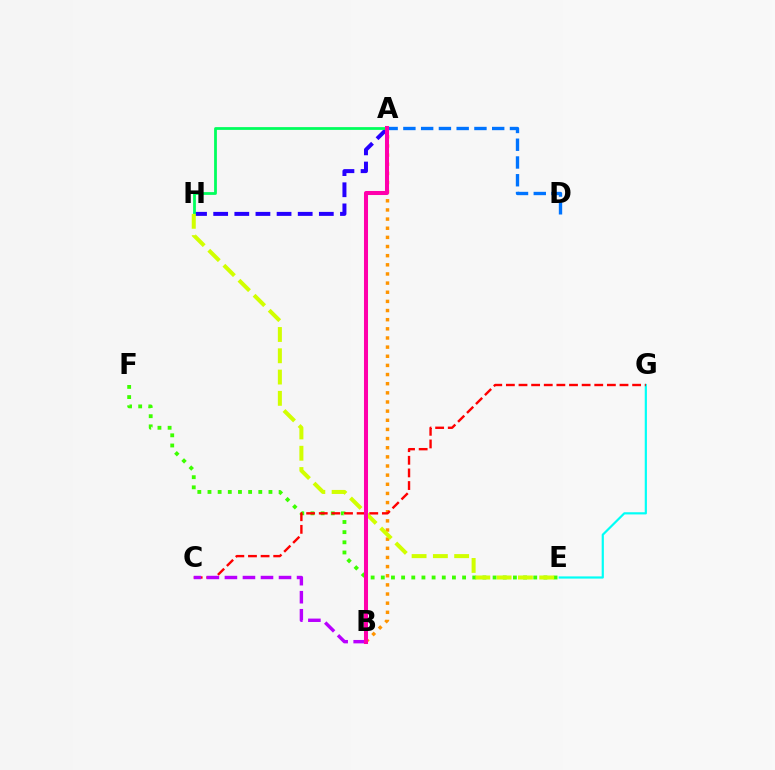{('E', 'G'): [{'color': '#00fff6', 'line_style': 'solid', 'thickness': 1.58}], ('A', 'B'): [{'color': '#ff9400', 'line_style': 'dotted', 'thickness': 2.48}, {'color': '#ff00ac', 'line_style': 'solid', 'thickness': 2.91}], ('E', 'F'): [{'color': '#3dff00', 'line_style': 'dotted', 'thickness': 2.76}], ('A', 'H'): [{'color': '#2500ff', 'line_style': 'dashed', 'thickness': 2.87}, {'color': '#00ff5c', 'line_style': 'solid', 'thickness': 2.0}], ('A', 'D'): [{'color': '#0074ff', 'line_style': 'dashed', 'thickness': 2.41}], ('E', 'H'): [{'color': '#d1ff00', 'line_style': 'dashed', 'thickness': 2.89}], ('C', 'G'): [{'color': '#ff0000', 'line_style': 'dashed', 'thickness': 1.72}], ('B', 'C'): [{'color': '#b900ff', 'line_style': 'dashed', 'thickness': 2.45}]}